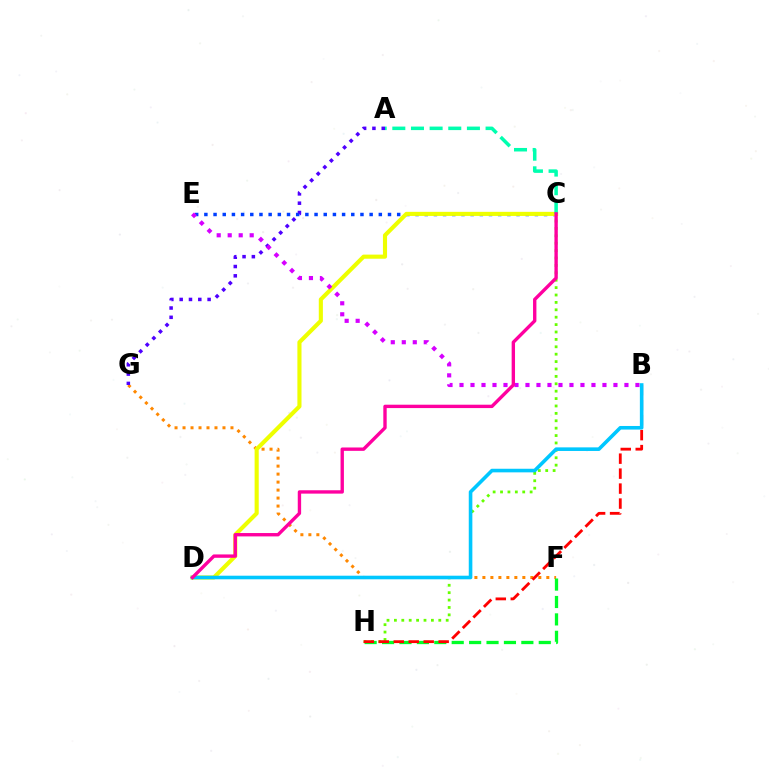{('F', 'G'): [{'color': '#ff8800', 'line_style': 'dotted', 'thickness': 2.17}], ('C', 'E'): [{'color': '#003fff', 'line_style': 'dotted', 'thickness': 2.49}], ('C', 'H'): [{'color': '#66ff00', 'line_style': 'dotted', 'thickness': 2.01}], ('F', 'H'): [{'color': '#00ff27', 'line_style': 'dashed', 'thickness': 2.37}], ('A', 'G'): [{'color': '#4f00ff', 'line_style': 'dotted', 'thickness': 2.53}], ('C', 'D'): [{'color': '#eeff00', 'line_style': 'solid', 'thickness': 2.96}, {'color': '#ff00a0', 'line_style': 'solid', 'thickness': 2.43}], ('B', 'E'): [{'color': '#d600ff', 'line_style': 'dotted', 'thickness': 2.99}], ('A', 'C'): [{'color': '#00ffaf', 'line_style': 'dashed', 'thickness': 2.53}], ('B', 'H'): [{'color': '#ff0000', 'line_style': 'dashed', 'thickness': 2.03}], ('B', 'D'): [{'color': '#00c7ff', 'line_style': 'solid', 'thickness': 2.59}]}